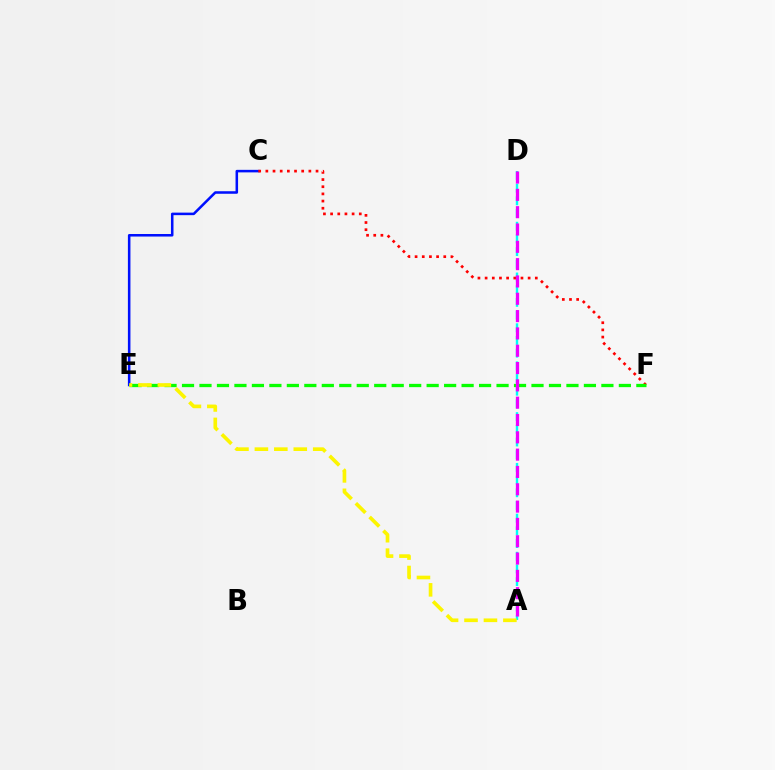{('C', 'E'): [{'color': '#0010ff', 'line_style': 'solid', 'thickness': 1.83}], ('A', 'D'): [{'color': '#00fff6', 'line_style': 'dashed', 'thickness': 1.72}, {'color': '#ee00ff', 'line_style': 'dashed', 'thickness': 2.35}], ('C', 'F'): [{'color': '#ff0000', 'line_style': 'dotted', 'thickness': 1.95}], ('E', 'F'): [{'color': '#08ff00', 'line_style': 'dashed', 'thickness': 2.37}], ('A', 'E'): [{'color': '#fcf500', 'line_style': 'dashed', 'thickness': 2.64}]}